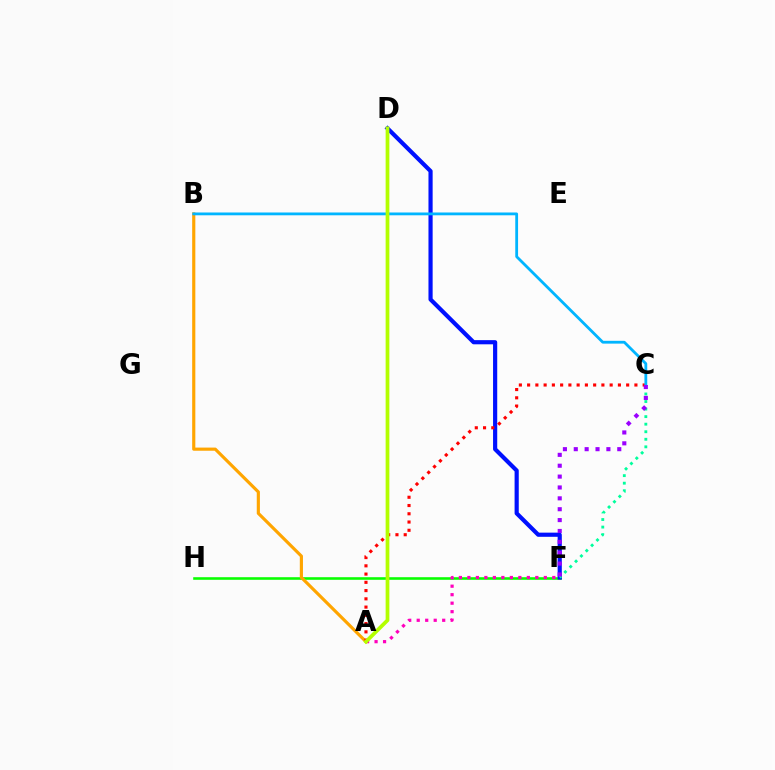{('F', 'H'): [{'color': '#08ff00', 'line_style': 'solid', 'thickness': 1.87}], ('D', 'F'): [{'color': '#0010ff', 'line_style': 'solid', 'thickness': 3.0}], ('A', 'F'): [{'color': '#ff00bd', 'line_style': 'dotted', 'thickness': 2.31}], ('A', 'B'): [{'color': '#ffa500', 'line_style': 'solid', 'thickness': 2.27}], ('C', 'F'): [{'color': '#00ff9d', 'line_style': 'dotted', 'thickness': 2.05}, {'color': '#9b00ff', 'line_style': 'dotted', 'thickness': 2.95}], ('A', 'C'): [{'color': '#ff0000', 'line_style': 'dotted', 'thickness': 2.24}], ('B', 'C'): [{'color': '#00b5ff', 'line_style': 'solid', 'thickness': 2.02}], ('A', 'D'): [{'color': '#b3ff00', 'line_style': 'solid', 'thickness': 2.69}]}